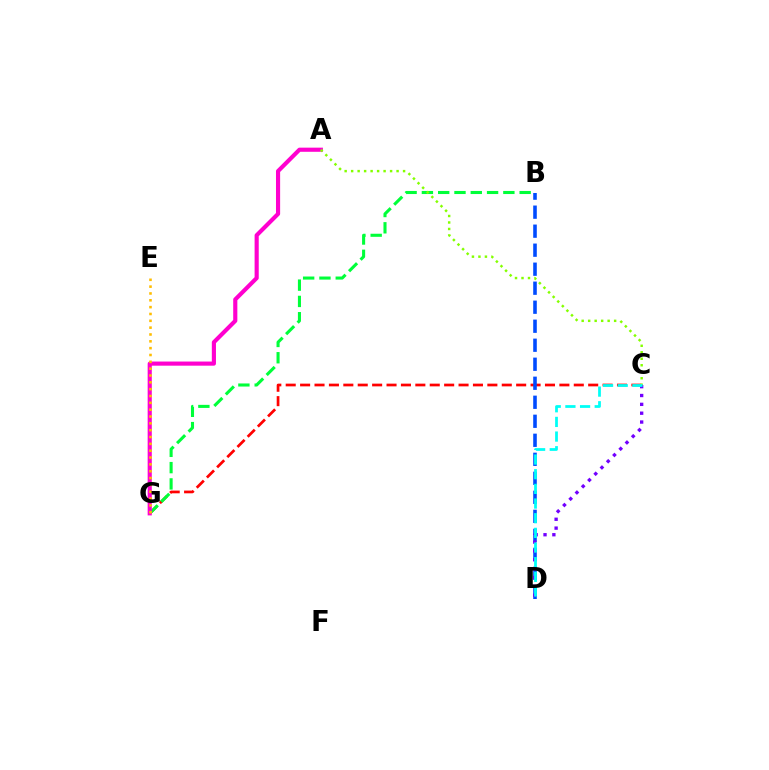{('C', 'G'): [{'color': '#ff0000', 'line_style': 'dashed', 'thickness': 1.96}], ('B', 'D'): [{'color': '#004bff', 'line_style': 'dashed', 'thickness': 2.58}], ('B', 'G'): [{'color': '#00ff39', 'line_style': 'dashed', 'thickness': 2.21}], ('A', 'G'): [{'color': '#ff00cf', 'line_style': 'solid', 'thickness': 2.98}], ('C', 'D'): [{'color': '#7200ff', 'line_style': 'dotted', 'thickness': 2.4}, {'color': '#00fff6', 'line_style': 'dashed', 'thickness': 1.99}], ('E', 'G'): [{'color': '#ffbd00', 'line_style': 'dotted', 'thickness': 1.86}], ('A', 'C'): [{'color': '#84ff00', 'line_style': 'dotted', 'thickness': 1.76}]}